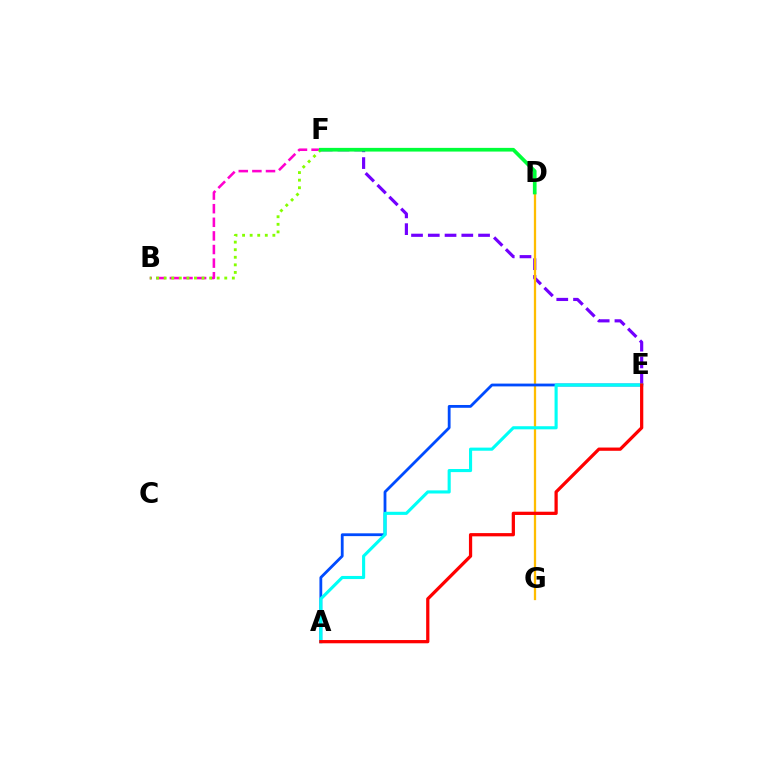{('E', 'F'): [{'color': '#7200ff', 'line_style': 'dashed', 'thickness': 2.28}], ('D', 'G'): [{'color': '#ffbd00', 'line_style': 'solid', 'thickness': 1.64}], ('A', 'E'): [{'color': '#004bff', 'line_style': 'solid', 'thickness': 2.02}, {'color': '#00fff6', 'line_style': 'solid', 'thickness': 2.24}, {'color': '#ff0000', 'line_style': 'solid', 'thickness': 2.34}], ('B', 'F'): [{'color': '#ff00cf', 'line_style': 'dashed', 'thickness': 1.85}, {'color': '#84ff00', 'line_style': 'dotted', 'thickness': 2.06}], ('D', 'F'): [{'color': '#00ff39', 'line_style': 'solid', 'thickness': 2.66}]}